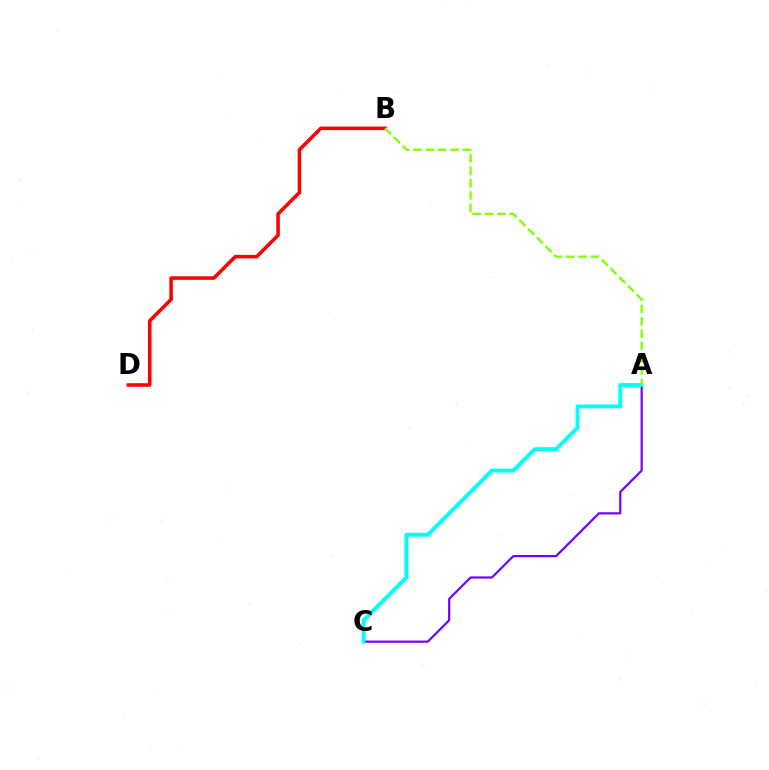{('A', 'C'): [{'color': '#7200ff', 'line_style': 'solid', 'thickness': 1.57}, {'color': '#00fff6', 'line_style': 'solid', 'thickness': 2.79}], ('B', 'D'): [{'color': '#ff0000', 'line_style': 'solid', 'thickness': 2.56}], ('A', 'B'): [{'color': '#84ff00', 'line_style': 'dashed', 'thickness': 1.68}]}